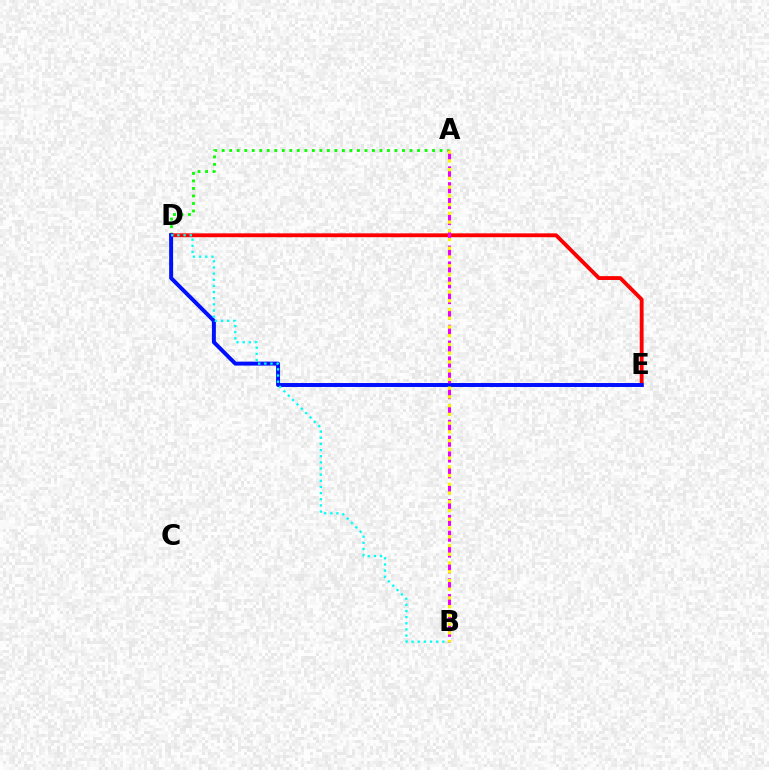{('A', 'D'): [{'color': '#08ff00', 'line_style': 'dotted', 'thickness': 2.04}], ('D', 'E'): [{'color': '#ff0000', 'line_style': 'solid', 'thickness': 2.78}, {'color': '#0010ff', 'line_style': 'solid', 'thickness': 2.85}], ('B', 'D'): [{'color': '#00fff6', 'line_style': 'dotted', 'thickness': 1.67}], ('A', 'B'): [{'color': '#ee00ff', 'line_style': 'dashed', 'thickness': 2.15}, {'color': '#fcf500', 'line_style': 'dotted', 'thickness': 2.37}]}